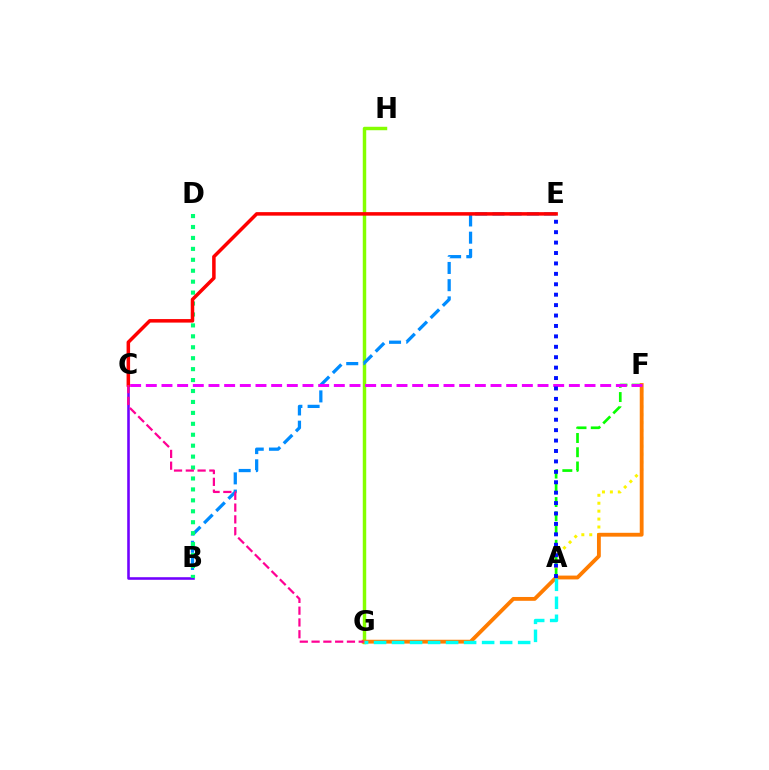{('A', 'F'): [{'color': '#fcf500', 'line_style': 'dotted', 'thickness': 2.15}, {'color': '#08ff00', 'line_style': 'dashed', 'thickness': 1.93}], ('B', 'C'): [{'color': '#7200ff', 'line_style': 'solid', 'thickness': 1.85}], ('G', 'H'): [{'color': '#84ff00', 'line_style': 'solid', 'thickness': 2.49}], ('B', 'E'): [{'color': '#008cff', 'line_style': 'dashed', 'thickness': 2.34}], ('B', 'D'): [{'color': '#00ff74', 'line_style': 'dotted', 'thickness': 2.97}], ('F', 'G'): [{'color': '#ff7c00', 'line_style': 'solid', 'thickness': 2.76}], ('C', 'F'): [{'color': '#ee00ff', 'line_style': 'dashed', 'thickness': 2.13}], ('C', 'E'): [{'color': '#ff0000', 'line_style': 'solid', 'thickness': 2.53}], ('C', 'G'): [{'color': '#ff0094', 'line_style': 'dashed', 'thickness': 1.6}], ('A', 'E'): [{'color': '#0010ff', 'line_style': 'dotted', 'thickness': 2.83}], ('A', 'G'): [{'color': '#00fff6', 'line_style': 'dashed', 'thickness': 2.45}]}